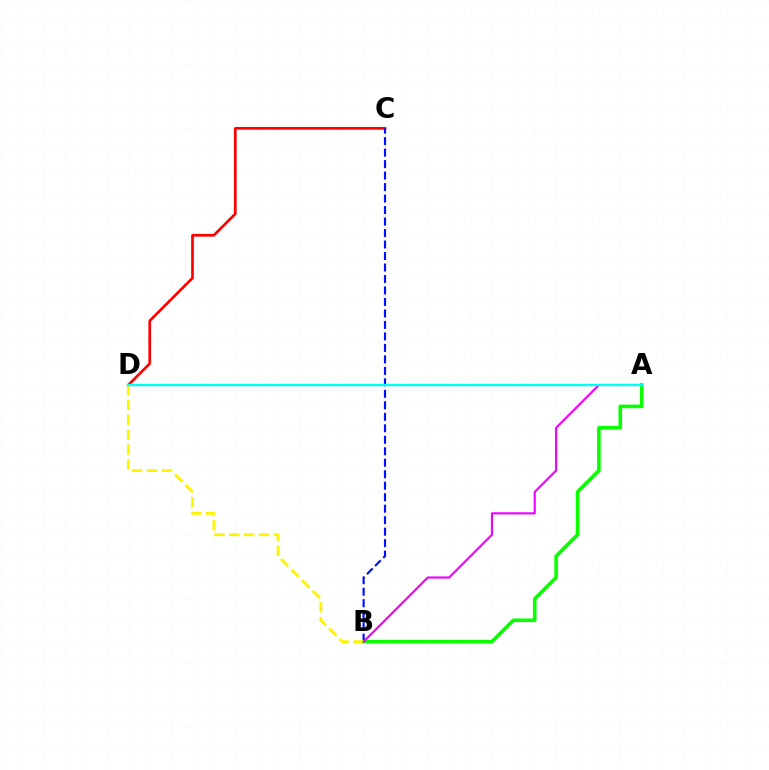{('C', 'D'): [{'color': '#ff0000', 'line_style': 'solid', 'thickness': 1.94}], ('B', 'C'): [{'color': '#0010ff', 'line_style': 'dashed', 'thickness': 1.56}], ('A', 'B'): [{'color': '#08ff00', 'line_style': 'solid', 'thickness': 2.6}, {'color': '#ee00ff', 'line_style': 'solid', 'thickness': 1.53}], ('B', 'D'): [{'color': '#fcf500', 'line_style': 'dashed', 'thickness': 2.02}], ('A', 'D'): [{'color': '#00fff6', 'line_style': 'solid', 'thickness': 1.71}]}